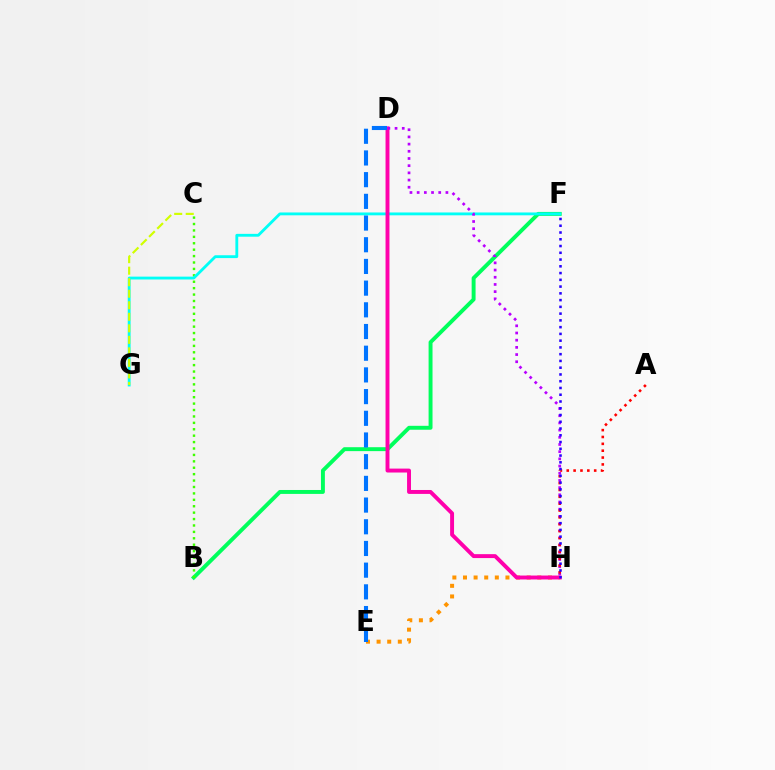{('B', 'F'): [{'color': '#00ff5c', 'line_style': 'solid', 'thickness': 2.82}], ('E', 'H'): [{'color': '#ff9400', 'line_style': 'dotted', 'thickness': 2.88}], ('B', 'C'): [{'color': '#3dff00', 'line_style': 'dotted', 'thickness': 1.74}], ('F', 'G'): [{'color': '#00fff6', 'line_style': 'solid', 'thickness': 2.04}], ('D', 'H'): [{'color': '#ff00ac', 'line_style': 'solid', 'thickness': 2.82}, {'color': '#b900ff', 'line_style': 'dotted', 'thickness': 1.95}], ('A', 'H'): [{'color': '#ff0000', 'line_style': 'dotted', 'thickness': 1.86}], ('D', 'E'): [{'color': '#0074ff', 'line_style': 'dashed', 'thickness': 2.95}], ('C', 'G'): [{'color': '#d1ff00', 'line_style': 'dashed', 'thickness': 1.57}], ('F', 'H'): [{'color': '#2500ff', 'line_style': 'dotted', 'thickness': 1.84}]}